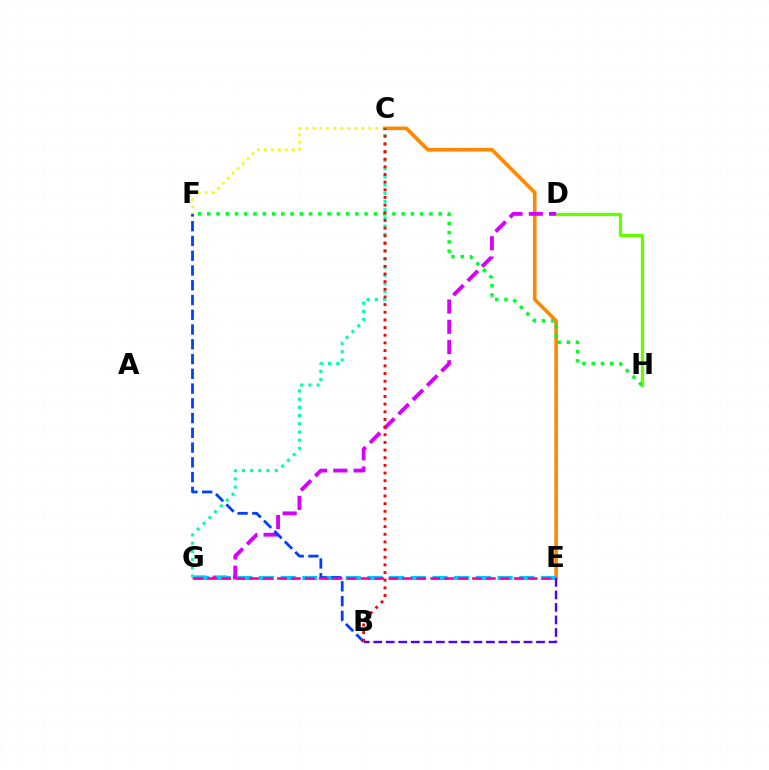{('D', 'H'): [{'color': '#66ff00', 'line_style': 'solid', 'thickness': 2.36}], ('C', 'F'): [{'color': '#eeff00', 'line_style': 'dotted', 'thickness': 1.9}], ('C', 'E'): [{'color': '#ff8800', 'line_style': 'solid', 'thickness': 2.61}], ('D', 'G'): [{'color': '#d600ff', 'line_style': 'dashed', 'thickness': 2.75}], ('F', 'H'): [{'color': '#00ff27', 'line_style': 'dotted', 'thickness': 2.52}], ('E', 'G'): [{'color': '#00c7ff', 'line_style': 'dashed', 'thickness': 2.95}, {'color': '#ff00a0', 'line_style': 'dashed', 'thickness': 1.89}], ('B', 'F'): [{'color': '#003fff', 'line_style': 'dashed', 'thickness': 2.0}], ('C', 'G'): [{'color': '#00ffaf', 'line_style': 'dotted', 'thickness': 2.23}], ('B', 'C'): [{'color': '#ff0000', 'line_style': 'dotted', 'thickness': 2.08}], ('B', 'E'): [{'color': '#4f00ff', 'line_style': 'dashed', 'thickness': 1.7}]}